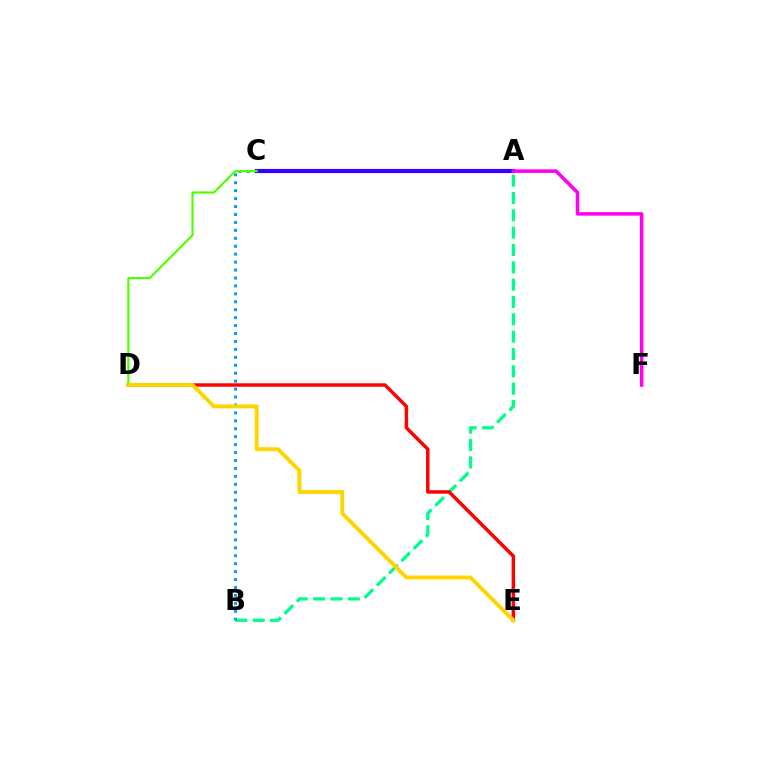{('A', 'B'): [{'color': '#00ff86', 'line_style': 'dashed', 'thickness': 2.35}], ('D', 'E'): [{'color': '#ff0000', 'line_style': 'solid', 'thickness': 2.49}, {'color': '#ffd500', 'line_style': 'solid', 'thickness': 2.83}], ('B', 'C'): [{'color': '#009eff', 'line_style': 'dotted', 'thickness': 2.16}], ('A', 'C'): [{'color': '#3700ff', 'line_style': 'solid', 'thickness': 2.99}], ('A', 'F'): [{'color': '#ff00ed', 'line_style': 'solid', 'thickness': 2.54}], ('C', 'D'): [{'color': '#4fff00', 'line_style': 'solid', 'thickness': 1.56}]}